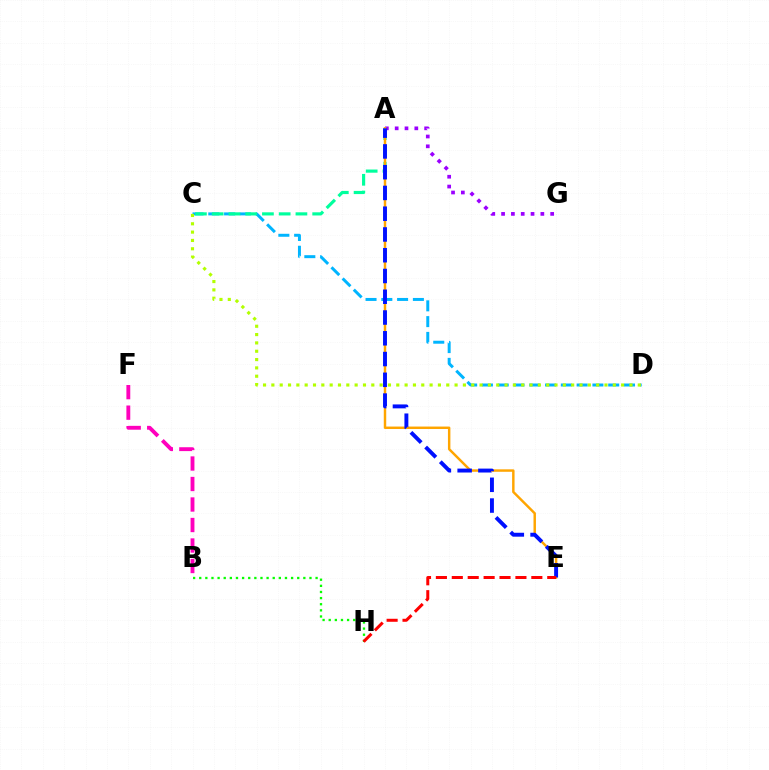{('C', 'D'): [{'color': '#00b5ff', 'line_style': 'dashed', 'thickness': 2.14}, {'color': '#b3ff00', 'line_style': 'dotted', 'thickness': 2.26}], ('B', 'F'): [{'color': '#ff00bd', 'line_style': 'dashed', 'thickness': 2.78}], ('B', 'H'): [{'color': '#08ff00', 'line_style': 'dotted', 'thickness': 1.66}], ('A', 'G'): [{'color': '#9b00ff', 'line_style': 'dotted', 'thickness': 2.67}], ('A', 'C'): [{'color': '#00ff9d', 'line_style': 'dashed', 'thickness': 2.28}], ('A', 'E'): [{'color': '#ffa500', 'line_style': 'solid', 'thickness': 1.76}, {'color': '#0010ff', 'line_style': 'dashed', 'thickness': 2.82}], ('E', 'H'): [{'color': '#ff0000', 'line_style': 'dashed', 'thickness': 2.16}]}